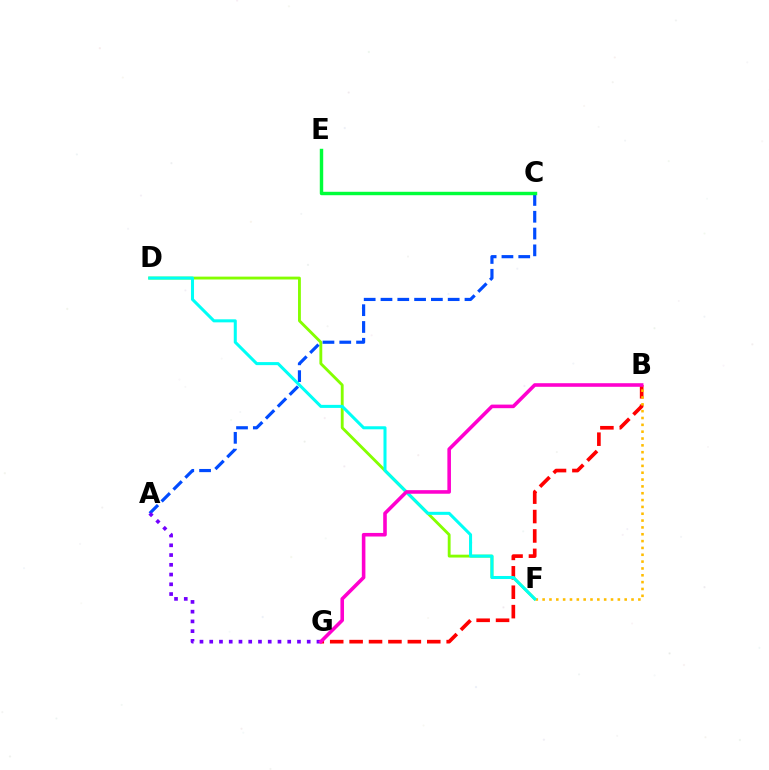{('B', 'G'): [{'color': '#ff0000', 'line_style': 'dashed', 'thickness': 2.64}, {'color': '#ff00cf', 'line_style': 'solid', 'thickness': 2.58}], ('D', 'F'): [{'color': '#84ff00', 'line_style': 'solid', 'thickness': 2.05}, {'color': '#00fff6', 'line_style': 'solid', 'thickness': 2.19}], ('B', 'F'): [{'color': '#ffbd00', 'line_style': 'dotted', 'thickness': 1.86}], ('A', 'C'): [{'color': '#004bff', 'line_style': 'dashed', 'thickness': 2.28}], ('A', 'G'): [{'color': '#7200ff', 'line_style': 'dotted', 'thickness': 2.65}], ('C', 'E'): [{'color': '#00ff39', 'line_style': 'solid', 'thickness': 2.47}]}